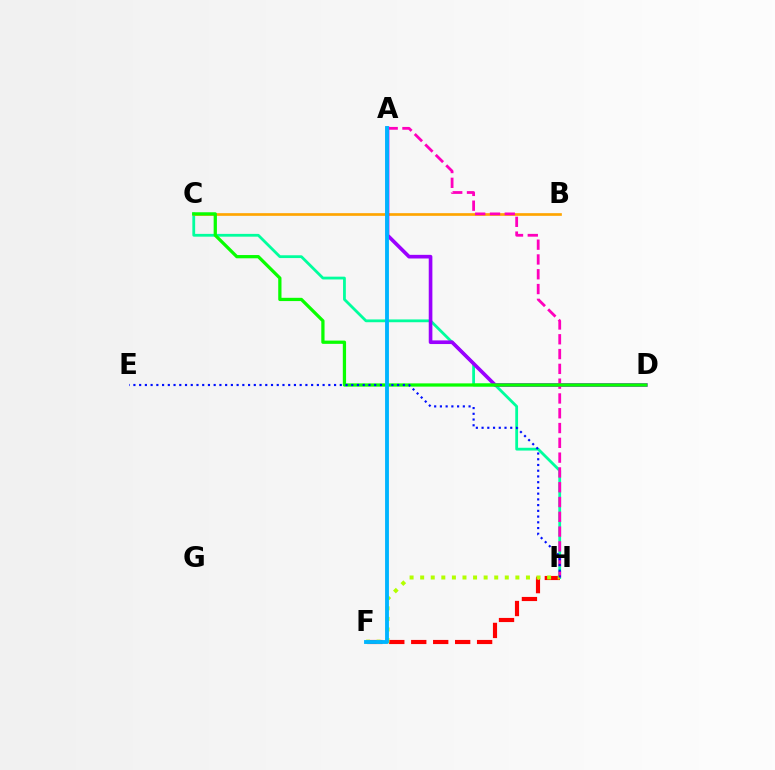{('C', 'H'): [{'color': '#00ff9d', 'line_style': 'solid', 'thickness': 2.01}], ('B', 'C'): [{'color': '#ffa500', 'line_style': 'solid', 'thickness': 1.93}], ('A', 'D'): [{'color': '#9b00ff', 'line_style': 'solid', 'thickness': 2.63}], ('F', 'H'): [{'color': '#ff0000', 'line_style': 'dashed', 'thickness': 2.98}, {'color': '#b3ff00', 'line_style': 'dotted', 'thickness': 2.87}], ('A', 'H'): [{'color': '#ff00bd', 'line_style': 'dashed', 'thickness': 2.01}], ('C', 'D'): [{'color': '#08ff00', 'line_style': 'solid', 'thickness': 2.34}], ('E', 'H'): [{'color': '#0010ff', 'line_style': 'dotted', 'thickness': 1.56}], ('A', 'F'): [{'color': '#00b5ff', 'line_style': 'solid', 'thickness': 2.78}]}